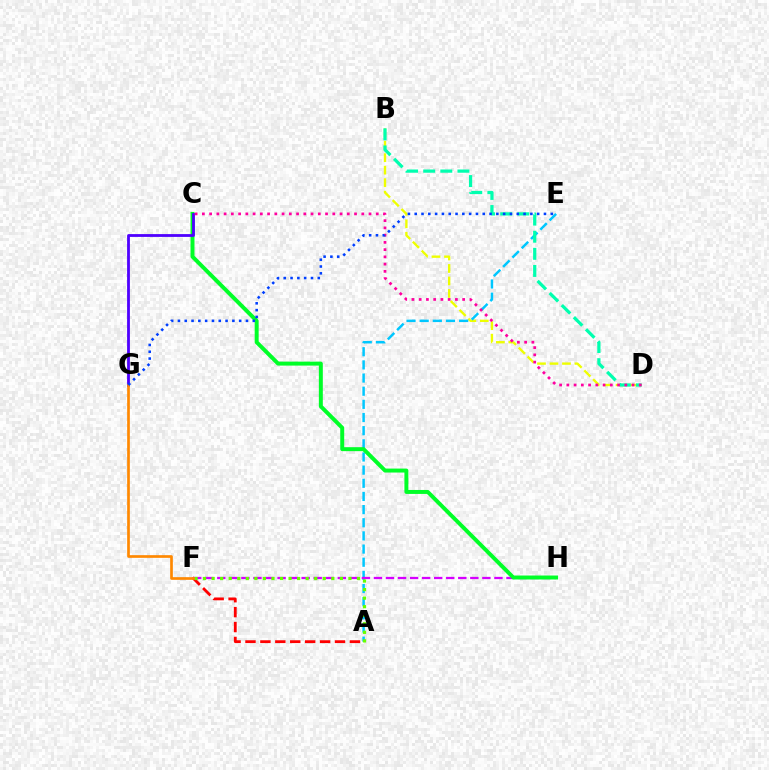{('B', 'D'): [{'color': '#eeff00', 'line_style': 'dashed', 'thickness': 1.7}, {'color': '#00ffaf', 'line_style': 'dashed', 'thickness': 2.32}], ('A', 'E'): [{'color': '#00c7ff', 'line_style': 'dashed', 'thickness': 1.79}], ('A', 'F'): [{'color': '#ff0000', 'line_style': 'dashed', 'thickness': 2.03}, {'color': '#66ff00', 'line_style': 'dotted', 'thickness': 2.32}], ('F', 'H'): [{'color': '#d600ff', 'line_style': 'dashed', 'thickness': 1.64}], ('C', 'H'): [{'color': '#00ff27', 'line_style': 'solid', 'thickness': 2.85}], ('C', 'G'): [{'color': '#4f00ff', 'line_style': 'solid', 'thickness': 2.02}], ('C', 'D'): [{'color': '#ff00a0', 'line_style': 'dotted', 'thickness': 1.97}], ('F', 'G'): [{'color': '#ff8800', 'line_style': 'solid', 'thickness': 1.93}], ('E', 'G'): [{'color': '#003fff', 'line_style': 'dotted', 'thickness': 1.85}]}